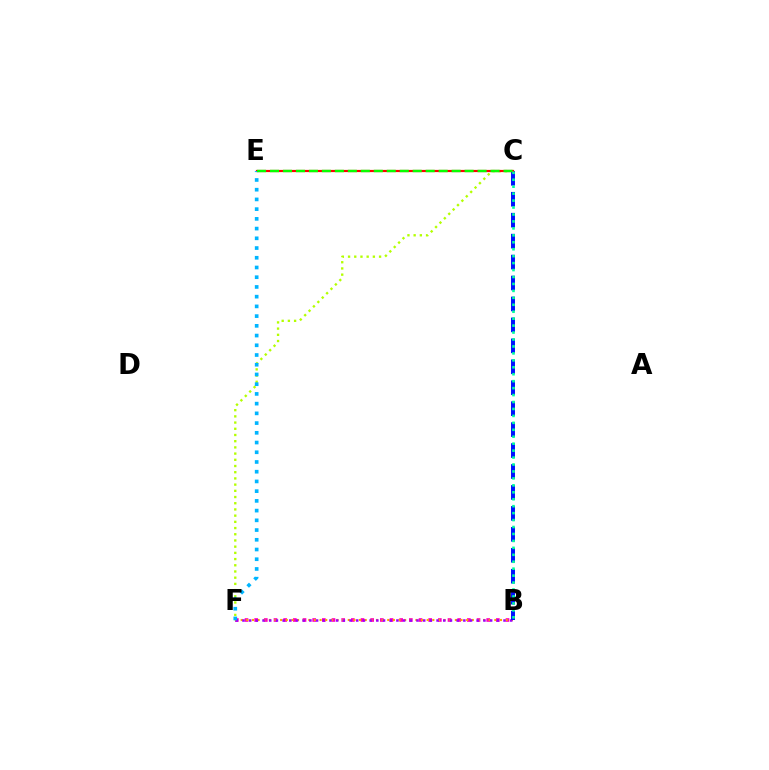{('B', 'F'): [{'color': '#ff00bd', 'line_style': 'dotted', 'thickness': 2.63}, {'color': '#ffa500', 'line_style': 'dotted', 'thickness': 1.53}, {'color': '#9b00ff', 'line_style': 'dotted', 'thickness': 1.82}], ('C', 'F'): [{'color': '#b3ff00', 'line_style': 'dotted', 'thickness': 1.69}], ('B', 'C'): [{'color': '#0010ff', 'line_style': 'dashed', 'thickness': 2.84}, {'color': '#00ff9d', 'line_style': 'dotted', 'thickness': 1.89}], ('C', 'E'): [{'color': '#ff0000', 'line_style': 'solid', 'thickness': 1.58}, {'color': '#08ff00', 'line_style': 'dashed', 'thickness': 1.76}], ('E', 'F'): [{'color': '#00b5ff', 'line_style': 'dotted', 'thickness': 2.64}]}